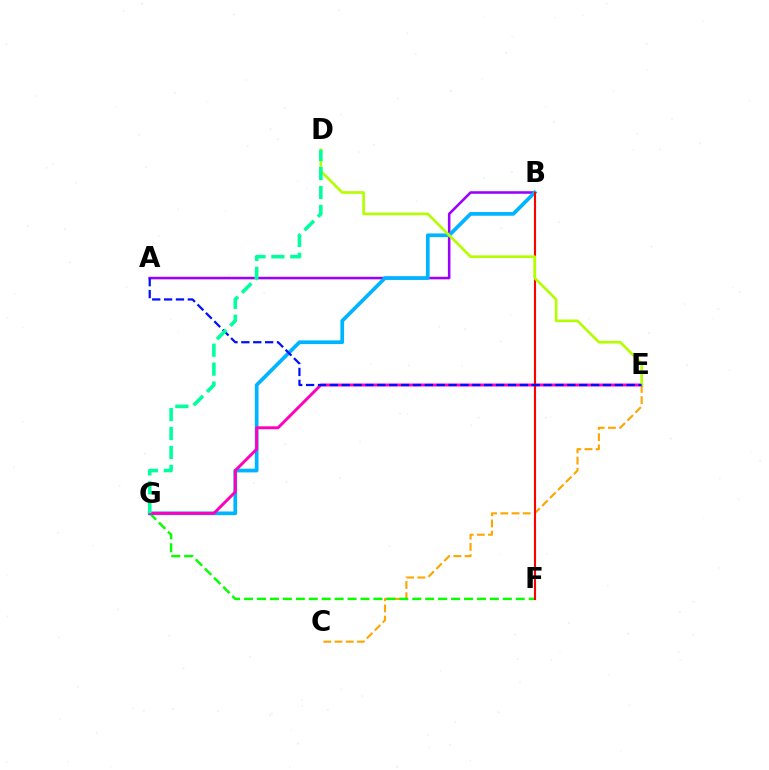{('C', 'E'): [{'color': '#ffa500', 'line_style': 'dashed', 'thickness': 1.52}], ('A', 'B'): [{'color': '#9b00ff', 'line_style': 'solid', 'thickness': 1.84}], ('F', 'G'): [{'color': '#08ff00', 'line_style': 'dashed', 'thickness': 1.76}], ('B', 'G'): [{'color': '#00b5ff', 'line_style': 'solid', 'thickness': 2.68}], ('E', 'G'): [{'color': '#ff00bd', 'line_style': 'solid', 'thickness': 2.11}], ('B', 'F'): [{'color': '#ff0000', 'line_style': 'solid', 'thickness': 1.52}], ('D', 'E'): [{'color': '#b3ff00', 'line_style': 'solid', 'thickness': 1.91}], ('A', 'E'): [{'color': '#0010ff', 'line_style': 'dashed', 'thickness': 1.61}], ('D', 'G'): [{'color': '#00ff9d', 'line_style': 'dashed', 'thickness': 2.57}]}